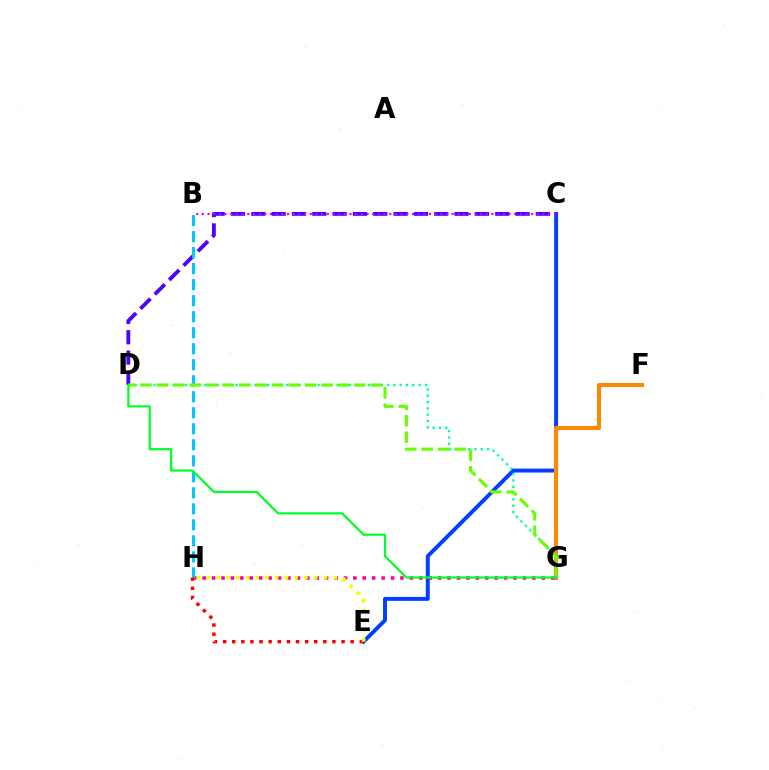{('C', 'E'): [{'color': '#003fff', 'line_style': 'solid', 'thickness': 2.84}], ('F', 'G'): [{'color': '#ff8800', 'line_style': 'solid', 'thickness': 2.9}], ('G', 'H'): [{'color': '#ff00a0', 'line_style': 'dotted', 'thickness': 2.56}], ('C', 'D'): [{'color': '#4f00ff', 'line_style': 'dashed', 'thickness': 2.76}], ('B', 'H'): [{'color': '#00c7ff', 'line_style': 'dashed', 'thickness': 2.18}], ('E', 'H'): [{'color': '#ff0000', 'line_style': 'dotted', 'thickness': 2.48}, {'color': '#eeff00', 'line_style': 'dotted', 'thickness': 2.65}], ('B', 'C'): [{'color': '#d600ff', 'line_style': 'dotted', 'thickness': 1.54}], ('D', 'G'): [{'color': '#00ffaf', 'line_style': 'dotted', 'thickness': 1.71}, {'color': '#66ff00', 'line_style': 'dashed', 'thickness': 2.23}, {'color': '#00ff27', 'line_style': 'solid', 'thickness': 1.59}]}